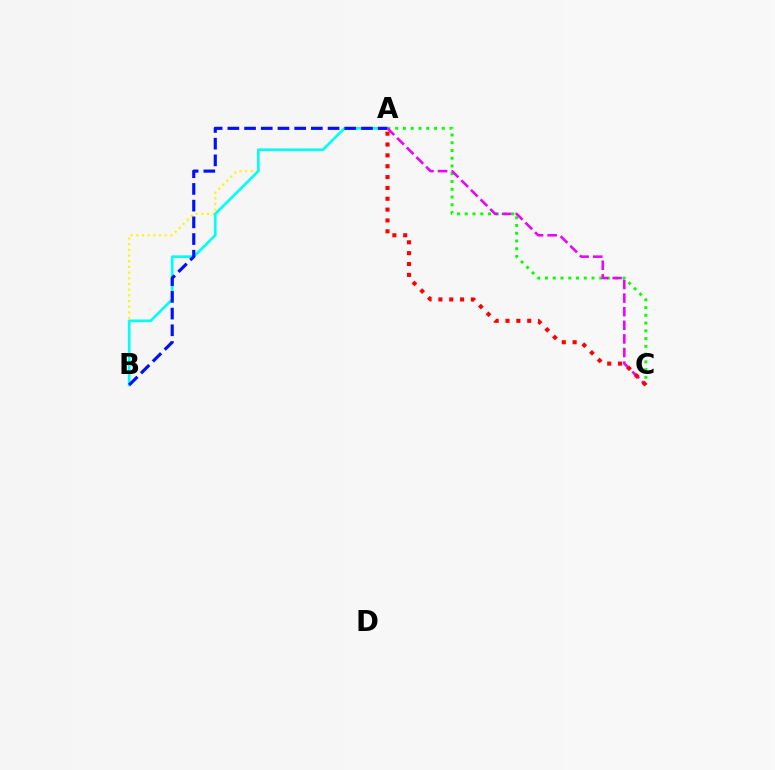{('A', 'B'): [{'color': '#fcf500', 'line_style': 'dotted', 'thickness': 1.54}, {'color': '#00fff6', 'line_style': 'solid', 'thickness': 1.92}, {'color': '#0010ff', 'line_style': 'dashed', 'thickness': 2.27}], ('A', 'C'): [{'color': '#08ff00', 'line_style': 'dotted', 'thickness': 2.11}, {'color': '#ee00ff', 'line_style': 'dashed', 'thickness': 1.85}, {'color': '#ff0000', 'line_style': 'dotted', 'thickness': 2.95}]}